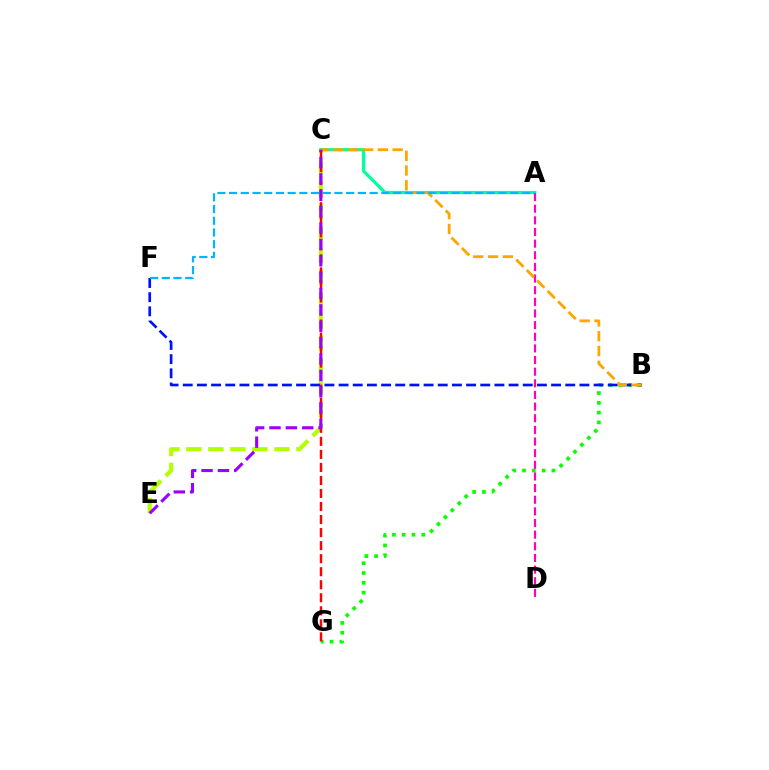{('B', 'G'): [{'color': '#08ff00', 'line_style': 'dotted', 'thickness': 2.66}], ('C', 'E'): [{'color': '#b3ff00', 'line_style': 'dashed', 'thickness': 2.99}, {'color': '#9b00ff', 'line_style': 'dashed', 'thickness': 2.22}], ('B', 'F'): [{'color': '#0010ff', 'line_style': 'dashed', 'thickness': 1.92}], ('A', 'C'): [{'color': '#00ff9d', 'line_style': 'solid', 'thickness': 2.32}], ('A', 'D'): [{'color': '#ff00bd', 'line_style': 'dashed', 'thickness': 1.58}], ('B', 'C'): [{'color': '#ffa500', 'line_style': 'dashed', 'thickness': 2.01}], ('C', 'G'): [{'color': '#ff0000', 'line_style': 'dashed', 'thickness': 1.77}], ('A', 'F'): [{'color': '#00b5ff', 'line_style': 'dashed', 'thickness': 1.59}]}